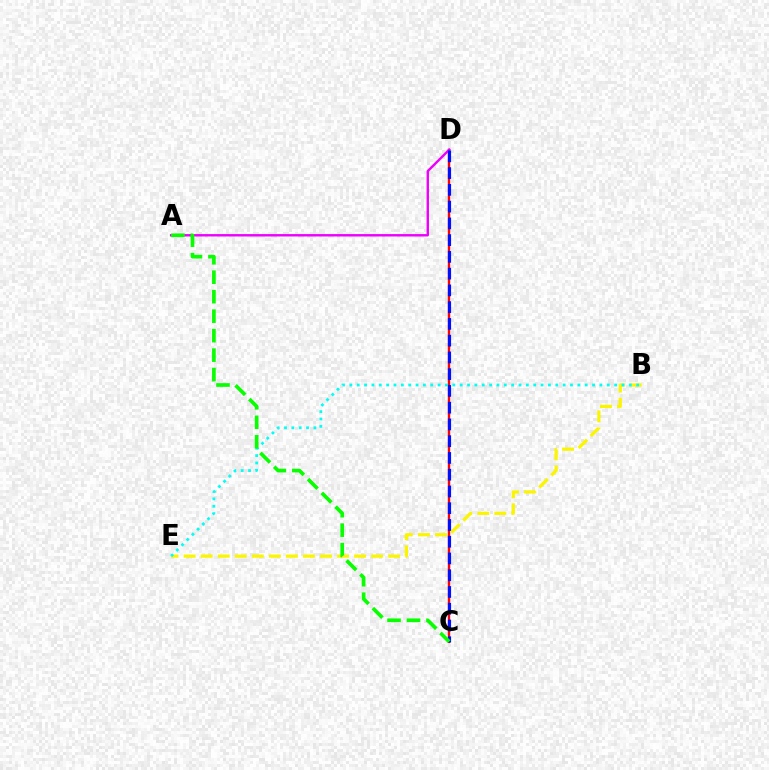{('C', 'D'): [{'color': '#ff0000', 'line_style': 'solid', 'thickness': 1.72}, {'color': '#0010ff', 'line_style': 'dashed', 'thickness': 2.28}], ('B', 'E'): [{'color': '#fcf500', 'line_style': 'dashed', 'thickness': 2.32}, {'color': '#00fff6', 'line_style': 'dotted', 'thickness': 2.0}], ('A', 'D'): [{'color': '#ee00ff', 'line_style': 'solid', 'thickness': 1.73}], ('A', 'C'): [{'color': '#08ff00', 'line_style': 'dashed', 'thickness': 2.65}]}